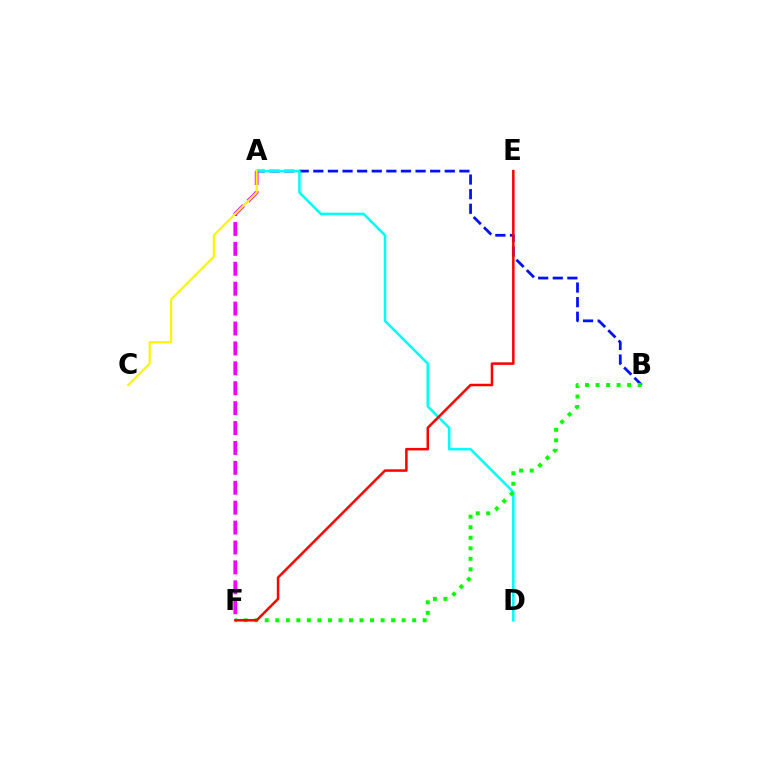{('A', 'B'): [{'color': '#0010ff', 'line_style': 'dashed', 'thickness': 1.98}], ('A', 'D'): [{'color': '#00fff6', 'line_style': 'solid', 'thickness': 1.83}], ('A', 'F'): [{'color': '#ee00ff', 'line_style': 'dashed', 'thickness': 2.7}], ('B', 'F'): [{'color': '#08ff00', 'line_style': 'dotted', 'thickness': 2.86}], ('A', 'C'): [{'color': '#fcf500', 'line_style': 'solid', 'thickness': 1.57}], ('E', 'F'): [{'color': '#ff0000', 'line_style': 'solid', 'thickness': 1.81}]}